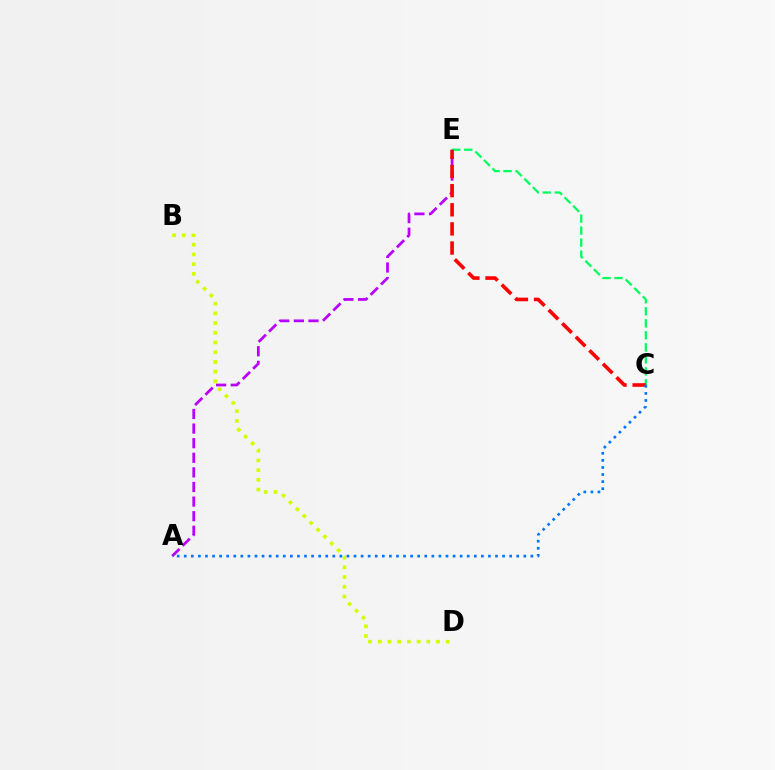{('A', 'E'): [{'color': '#b900ff', 'line_style': 'dashed', 'thickness': 1.98}], ('B', 'D'): [{'color': '#d1ff00', 'line_style': 'dotted', 'thickness': 2.64}], ('C', 'E'): [{'color': '#00ff5c', 'line_style': 'dashed', 'thickness': 1.63}, {'color': '#ff0000', 'line_style': 'dashed', 'thickness': 2.6}], ('A', 'C'): [{'color': '#0074ff', 'line_style': 'dotted', 'thickness': 1.92}]}